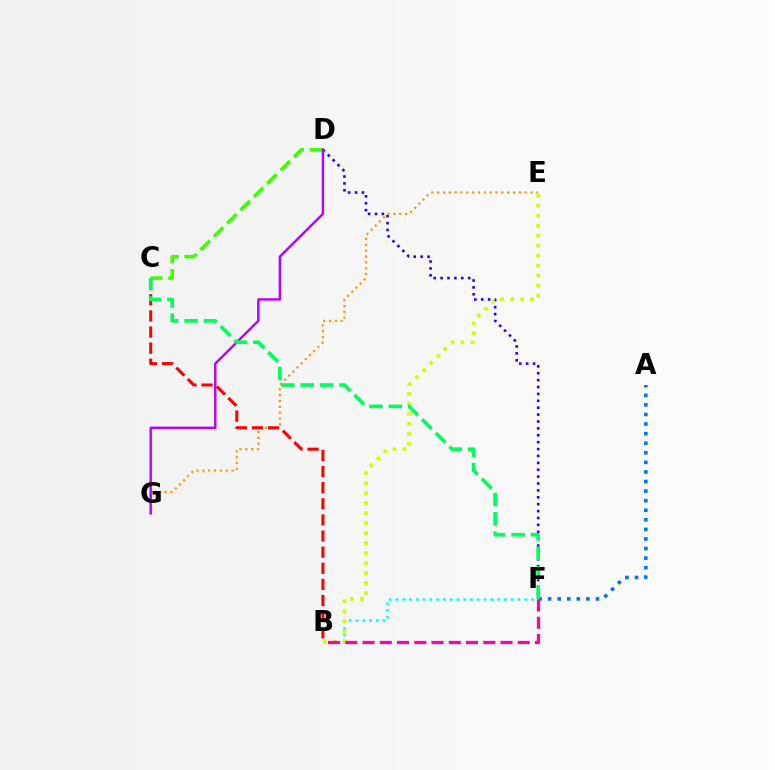{('E', 'G'): [{'color': '#ff9400', 'line_style': 'dotted', 'thickness': 1.59}], ('B', 'F'): [{'color': '#00fff6', 'line_style': 'dotted', 'thickness': 1.84}, {'color': '#ff00ac', 'line_style': 'dashed', 'thickness': 2.34}], ('D', 'F'): [{'color': '#2500ff', 'line_style': 'dotted', 'thickness': 1.87}], ('C', 'D'): [{'color': '#3dff00', 'line_style': 'dashed', 'thickness': 2.56}], ('D', 'G'): [{'color': '#b900ff', 'line_style': 'solid', 'thickness': 1.74}], ('A', 'F'): [{'color': '#0074ff', 'line_style': 'dotted', 'thickness': 2.6}], ('B', 'E'): [{'color': '#d1ff00', 'line_style': 'dotted', 'thickness': 2.71}], ('B', 'C'): [{'color': '#ff0000', 'line_style': 'dashed', 'thickness': 2.19}], ('C', 'F'): [{'color': '#00ff5c', 'line_style': 'dashed', 'thickness': 2.63}]}